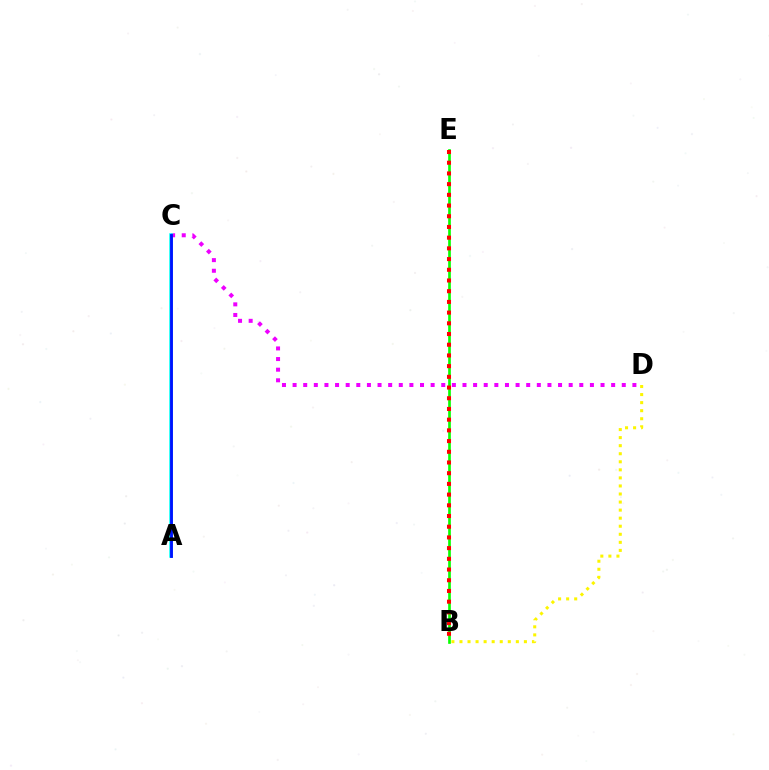{('C', 'D'): [{'color': '#ee00ff', 'line_style': 'dotted', 'thickness': 2.89}], ('B', 'D'): [{'color': '#fcf500', 'line_style': 'dotted', 'thickness': 2.19}], ('B', 'E'): [{'color': '#08ff00', 'line_style': 'solid', 'thickness': 1.93}, {'color': '#ff0000', 'line_style': 'dotted', 'thickness': 2.91}], ('A', 'C'): [{'color': '#00fff6', 'line_style': 'solid', 'thickness': 2.53}, {'color': '#0010ff', 'line_style': 'solid', 'thickness': 2.04}]}